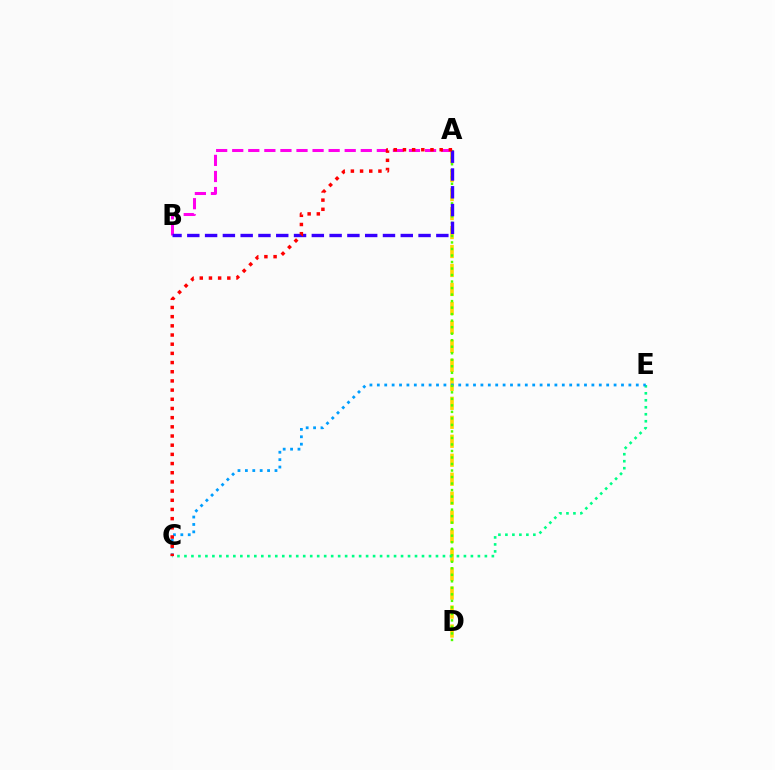{('A', 'D'): [{'color': '#ffd500', 'line_style': 'dashed', 'thickness': 2.58}, {'color': '#4fff00', 'line_style': 'dotted', 'thickness': 1.77}], ('A', 'B'): [{'color': '#ff00ed', 'line_style': 'dashed', 'thickness': 2.18}, {'color': '#3700ff', 'line_style': 'dashed', 'thickness': 2.42}], ('C', 'E'): [{'color': '#00ff86', 'line_style': 'dotted', 'thickness': 1.9}, {'color': '#009eff', 'line_style': 'dotted', 'thickness': 2.01}], ('A', 'C'): [{'color': '#ff0000', 'line_style': 'dotted', 'thickness': 2.49}]}